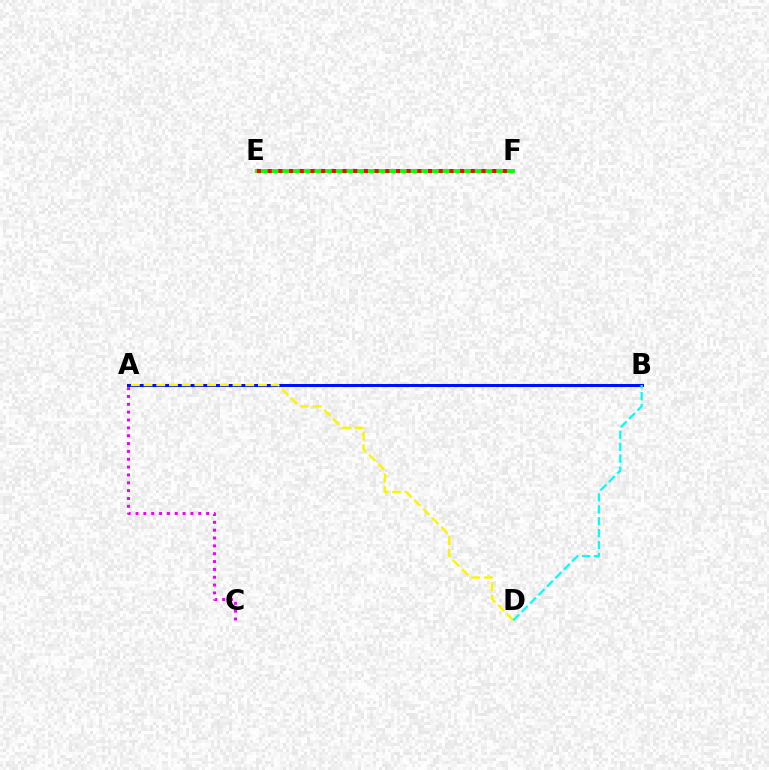{('A', 'B'): [{'color': '#0010ff', 'line_style': 'solid', 'thickness': 2.18}], ('E', 'F'): [{'color': '#08ff00', 'line_style': 'solid', 'thickness': 2.81}, {'color': '#ff0000', 'line_style': 'dotted', 'thickness': 2.9}], ('A', 'D'): [{'color': '#fcf500', 'line_style': 'dashed', 'thickness': 1.73}], ('B', 'D'): [{'color': '#00fff6', 'line_style': 'dashed', 'thickness': 1.62}], ('A', 'C'): [{'color': '#ee00ff', 'line_style': 'dotted', 'thickness': 2.13}]}